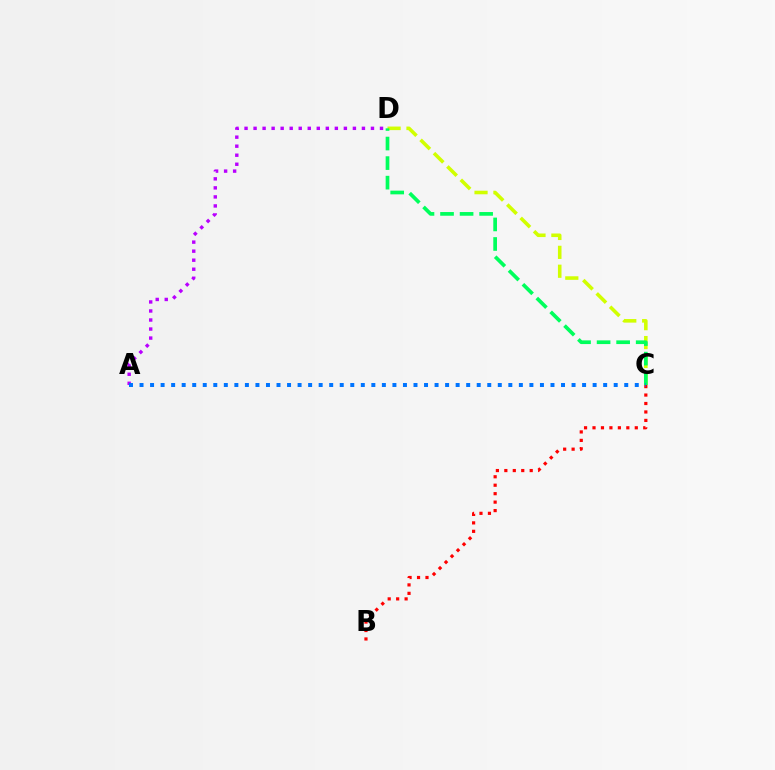{('A', 'D'): [{'color': '#b900ff', 'line_style': 'dotted', 'thickness': 2.45}], ('C', 'D'): [{'color': '#d1ff00', 'line_style': 'dashed', 'thickness': 2.57}, {'color': '#00ff5c', 'line_style': 'dashed', 'thickness': 2.66}], ('B', 'C'): [{'color': '#ff0000', 'line_style': 'dotted', 'thickness': 2.3}], ('A', 'C'): [{'color': '#0074ff', 'line_style': 'dotted', 'thickness': 2.86}]}